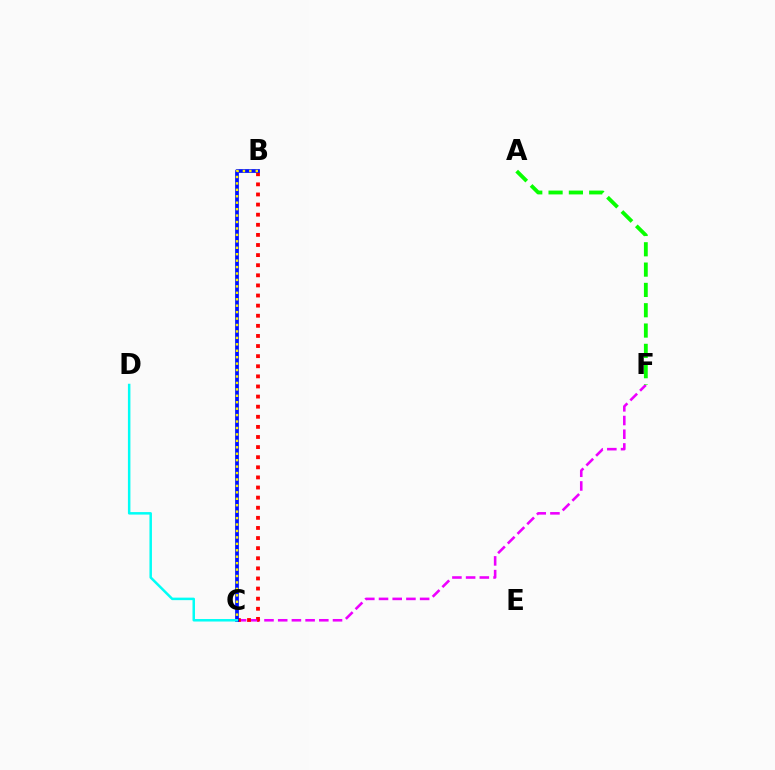{('C', 'F'): [{'color': '#ee00ff', 'line_style': 'dashed', 'thickness': 1.86}], ('A', 'F'): [{'color': '#08ff00', 'line_style': 'dashed', 'thickness': 2.76}], ('B', 'C'): [{'color': '#ff0000', 'line_style': 'dotted', 'thickness': 2.75}, {'color': '#0010ff', 'line_style': 'solid', 'thickness': 2.69}, {'color': '#fcf500', 'line_style': 'dotted', 'thickness': 1.75}], ('C', 'D'): [{'color': '#00fff6', 'line_style': 'solid', 'thickness': 1.8}]}